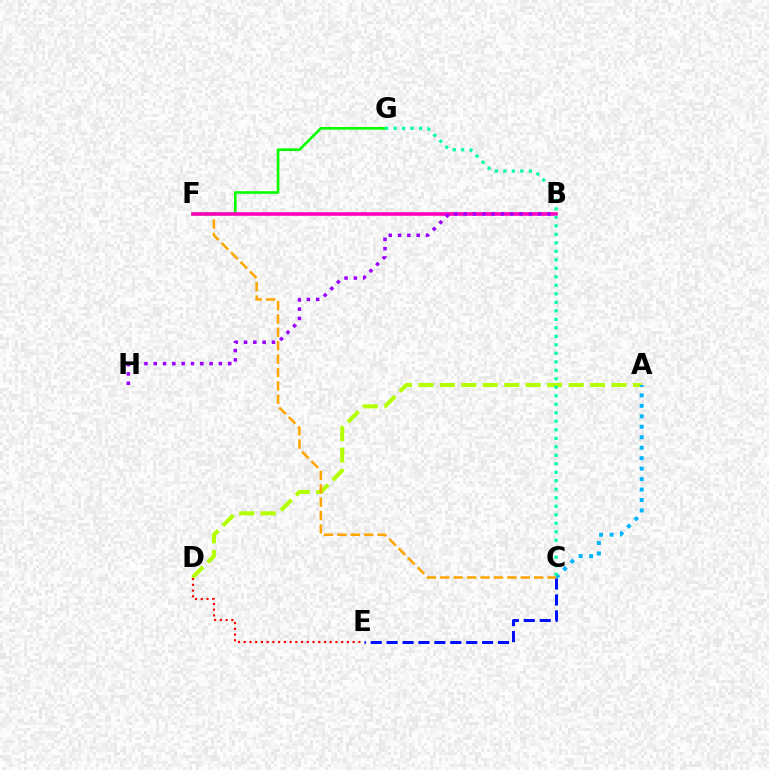{('F', 'G'): [{'color': '#08ff00', 'line_style': 'solid', 'thickness': 1.9}], ('A', 'D'): [{'color': '#b3ff00', 'line_style': 'dashed', 'thickness': 2.91}], ('A', 'C'): [{'color': '#00b5ff', 'line_style': 'dotted', 'thickness': 2.84}], ('C', 'F'): [{'color': '#ffa500', 'line_style': 'dashed', 'thickness': 1.82}], ('B', 'F'): [{'color': '#ff00bd', 'line_style': 'solid', 'thickness': 2.57}], ('C', 'G'): [{'color': '#00ff9d', 'line_style': 'dotted', 'thickness': 2.31}], ('C', 'E'): [{'color': '#0010ff', 'line_style': 'dashed', 'thickness': 2.16}], ('D', 'E'): [{'color': '#ff0000', 'line_style': 'dotted', 'thickness': 1.56}], ('B', 'H'): [{'color': '#9b00ff', 'line_style': 'dotted', 'thickness': 2.53}]}